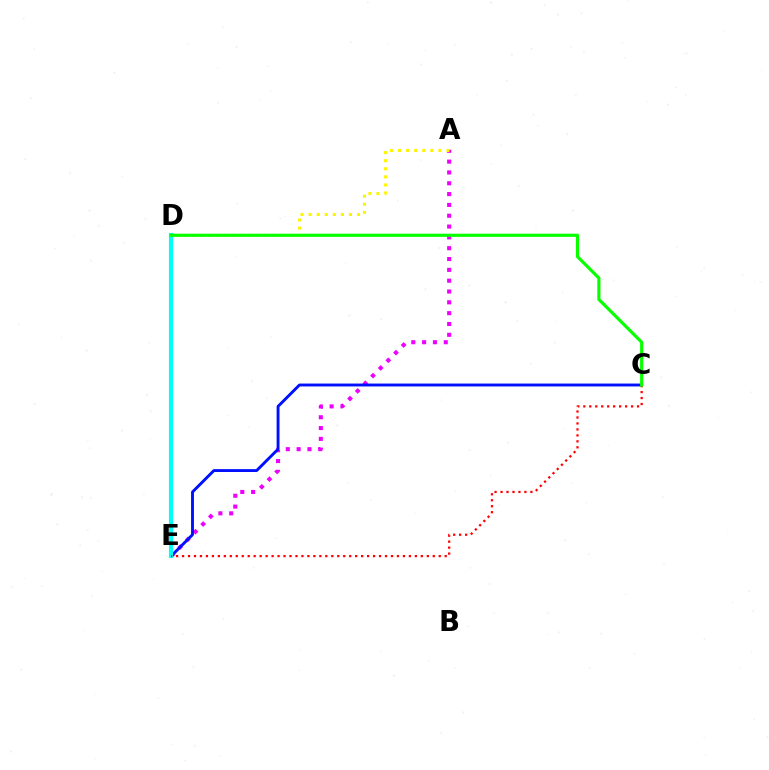{('A', 'E'): [{'color': '#ee00ff', 'line_style': 'dotted', 'thickness': 2.94}], ('C', 'E'): [{'color': '#0010ff', 'line_style': 'solid', 'thickness': 2.08}, {'color': '#ff0000', 'line_style': 'dotted', 'thickness': 1.62}], ('A', 'D'): [{'color': '#fcf500', 'line_style': 'dotted', 'thickness': 2.19}], ('D', 'E'): [{'color': '#00fff6', 'line_style': 'solid', 'thickness': 2.99}], ('C', 'D'): [{'color': '#08ff00', 'line_style': 'solid', 'thickness': 2.28}]}